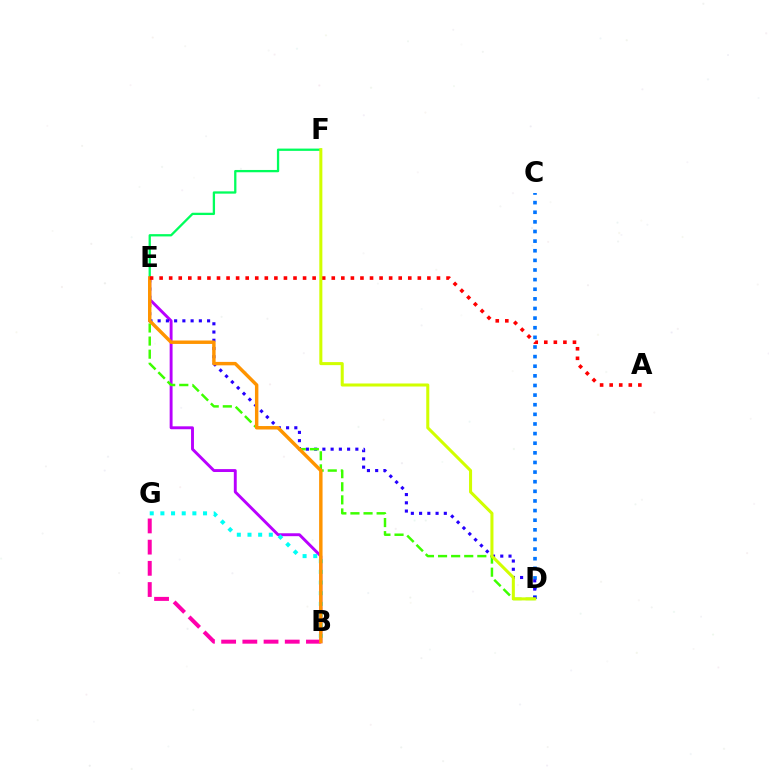{('C', 'D'): [{'color': '#0074ff', 'line_style': 'dotted', 'thickness': 2.61}], ('B', 'E'): [{'color': '#b900ff', 'line_style': 'solid', 'thickness': 2.09}, {'color': '#ff9400', 'line_style': 'solid', 'thickness': 2.47}], ('B', 'G'): [{'color': '#ff00ac', 'line_style': 'dashed', 'thickness': 2.88}, {'color': '#00fff6', 'line_style': 'dotted', 'thickness': 2.9}], ('E', 'F'): [{'color': '#00ff5c', 'line_style': 'solid', 'thickness': 1.65}], ('D', 'E'): [{'color': '#2500ff', 'line_style': 'dotted', 'thickness': 2.24}, {'color': '#3dff00', 'line_style': 'dashed', 'thickness': 1.78}], ('A', 'E'): [{'color': '#ff0000', 'line_style': 'dotted', 'thickness': 2.6}], ('D', 'F'): [{'color': '#d1ff00', 'line_style': 'solid', 'thickness': 2.19}]}